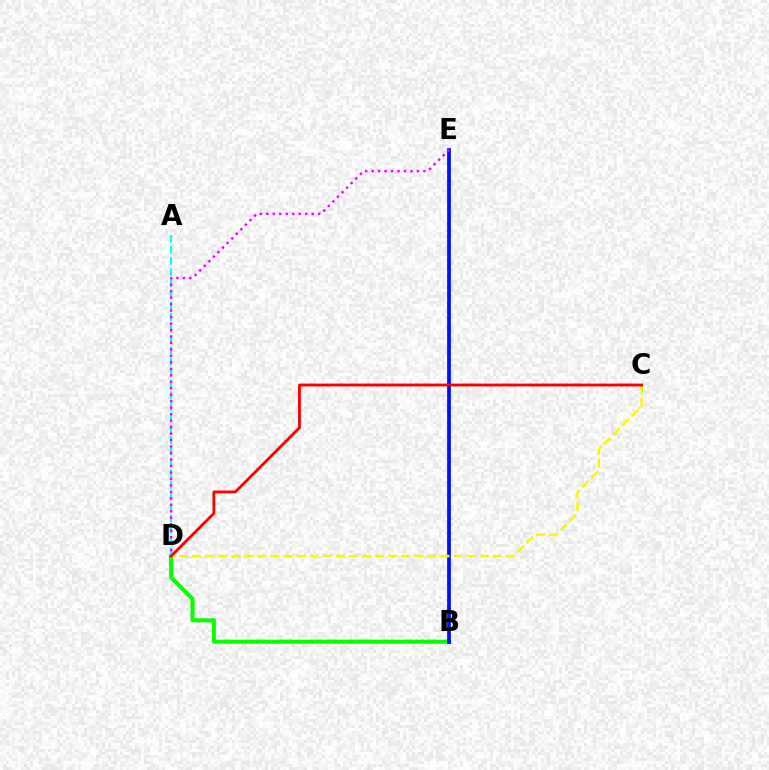{('B', 'D'): [{'color': '#08ff00', 'line_style': 'solid', 'thickness': 2.93}], ('A', 'D'): [{'color': '#00fff6', 'line_style': 'dashed', 'thickness': 1.52}], ('B', 'E'): [{'color': '#0010ff', 'line_style': 'solid', 'thickness': 2.71}], ('C', 'D'): [{'color': '#fcf500', 'line_style': 'dashed', 'thickness': 1.78}, {'color': '#ff0000', 'line_style': 'solid', 'thickness': 2.05}], ('D', 'E'): [{'color': '#ee00ff', 'line_style': 'dotted', 'thickness': 1.76}]}